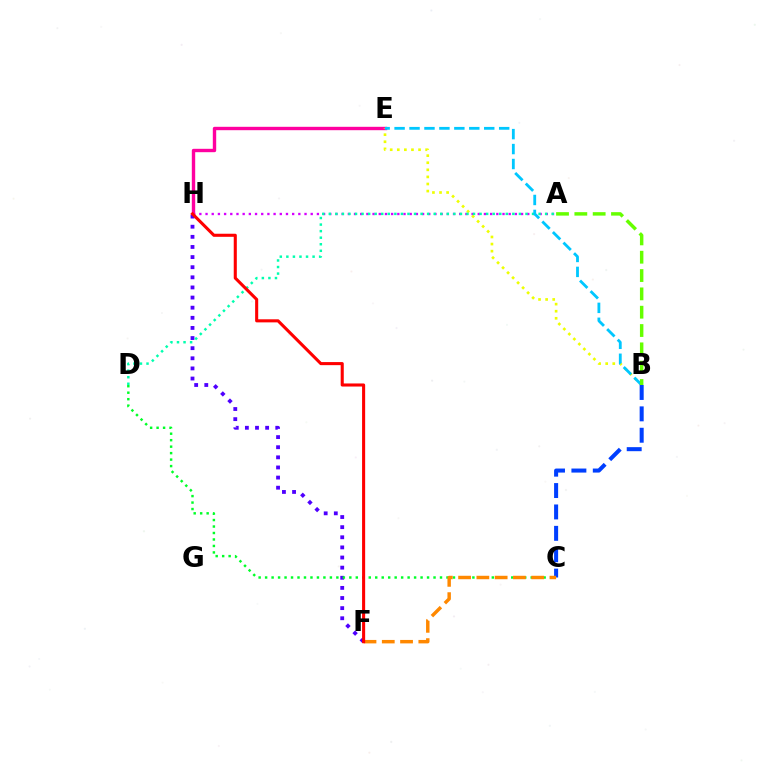{('A', 'H'): [{'color': '#d600ff', 'line_style': 'dotted', 'thickness': 1.68}], ('E', 'H'): [{'color': '#ff00a0', 'line_style': 'solid', 'thickness': 2.44}], ('B', 'E'): [{'color': '#eeff00', 'line_style': 'dotted', 'thickness': 1.92}, {'color': '#00c7ff', 'line_style': 'dashed', 'thickness': 2.03}], ('F', 'H'): [{'color': '#4f00ff', 'line_style': 'dotted', 'thickness': 2.75}, {'color': '#ff0000', 'line_style': 'solid', 'thickness': 2.22}], ('A', 'D'): [{'color': '#00ffaf', 'line_style': 'dotted', 'thickness': 1.78}], ('B', 'C'): [{'color': '#003fff', 'line_style': 'dashed', 'thickness': 2.91}], ('C', 'D'): [{'color': '#00ff27', 'line_style': 'dotted', 'thickness': 1.76}], ('C', 'F'): [{'color': '#ff8800', 'line_style': 'dashed', 'thickness': 2.48}], ('A', 'B'): [{'color': '#66ff00', 'line_style': 'dashed', 'thickness': 2.49}]}